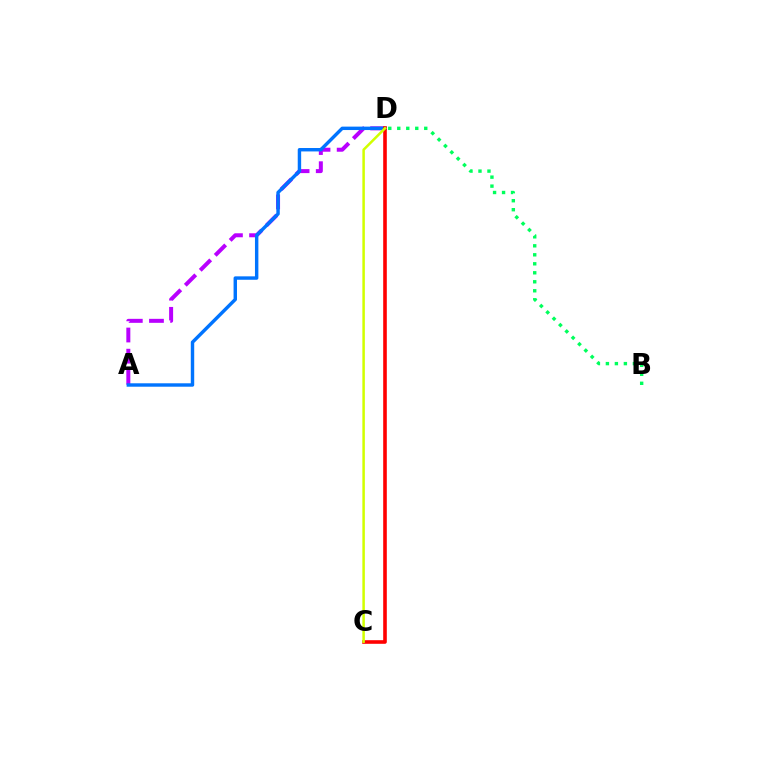{('A', 'D'): [{'color': '#b900ff', 'line_style': 'dashed', 'thickness': 2.87}, {'color': '#0074ff', 'line_style': 'solid', 'thickness': 2.46}], ('C', 'D'): [{'color': '#ff0000', 'line_style': 'solid', 'thickness': 2.6}, {'color': '#d1ff00', 'line_style': 'solid', 'thickness': 1.81}], ('B', 'D'): [{'color': '#00ff5c', 'line_style': 'dotted', 'thickness': 2.44}]}